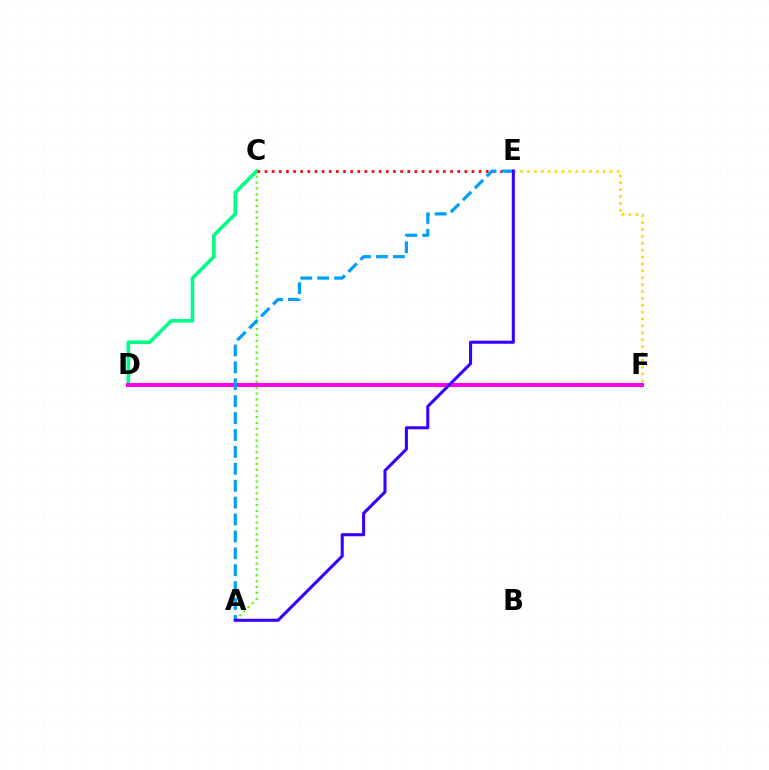{('C', 'D'): [{'color': '#00ff86', 'line_style': 'solid', 'thickness': 2.61}], ('E', 'F'): [{'color': '#ffd500', 'line_style': 'dotted', 'thickness': 1.87}], ('D', 'F'): [{'color': '#ff00ed', 'line_style': 'solid', 'thickness': 2.89}], ('C', 'E'): [{'color': '#ff0000', 'line_style': 'dotted', 'thickness': 1.94}], ('A', 'C'): [{'color': '#4fff00', 'line_style': 'dotted', 'thickness': 1.59}], ('A', 'E'): [{'color': '#009eff', 'line_style': 'dashed', 'thickness': 2.3}, {'color': '#3700ff', 'line_style': 'solid', 'thickness': 2.22}]}